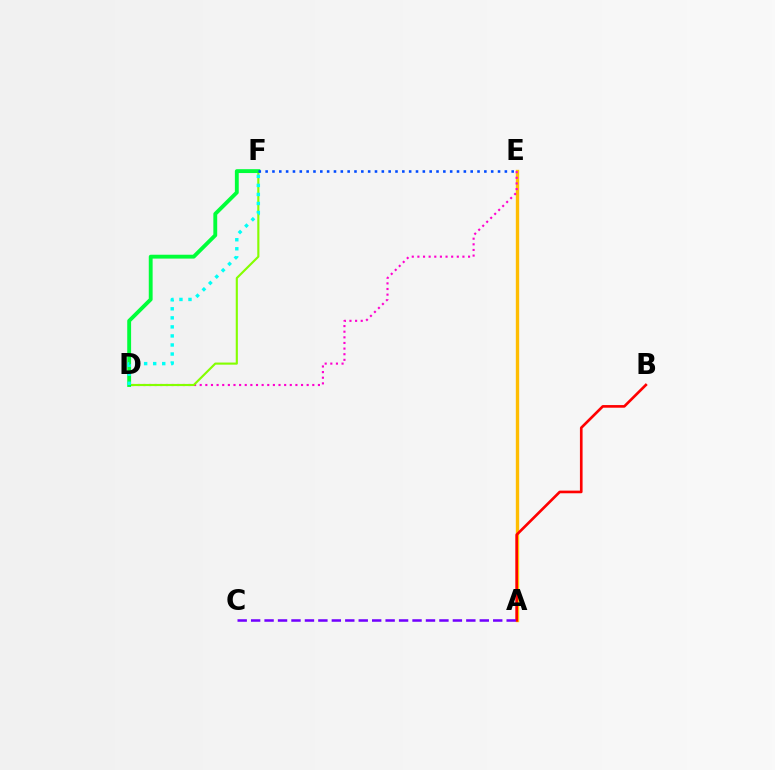{('A', 'E'): [{'color': '#ffbd00', 'line_style': 'solid', 'thickness': 2.42}], ('A', 'B'): [{'color': '#ff0000', 'line_style': 'solid', 'thickness': 1.91}], ('D', 'E'): [{'color': '#ff00cf', 'line_style': 'dotted', 'thickness': 1.53}], ('D', 'F'): [{'color': '#84ff00', 'line_style': 'solid', 'thickness': 1.54}, {'color': '#00ff39', 'line_style': 'solid', 'thickness': 2.78}, {'color': '#00fff6', 'line_style': 'dotted', 'thickness': 2.46}], ('A', 'C'): [{'color': '#7200ff', 'line_style': 'dashed', 'thickness': 1.83}], ('E', 'F'): [{'color': '#004bff', 'line_style': 'dotted', 'thickness': 1.86}]}